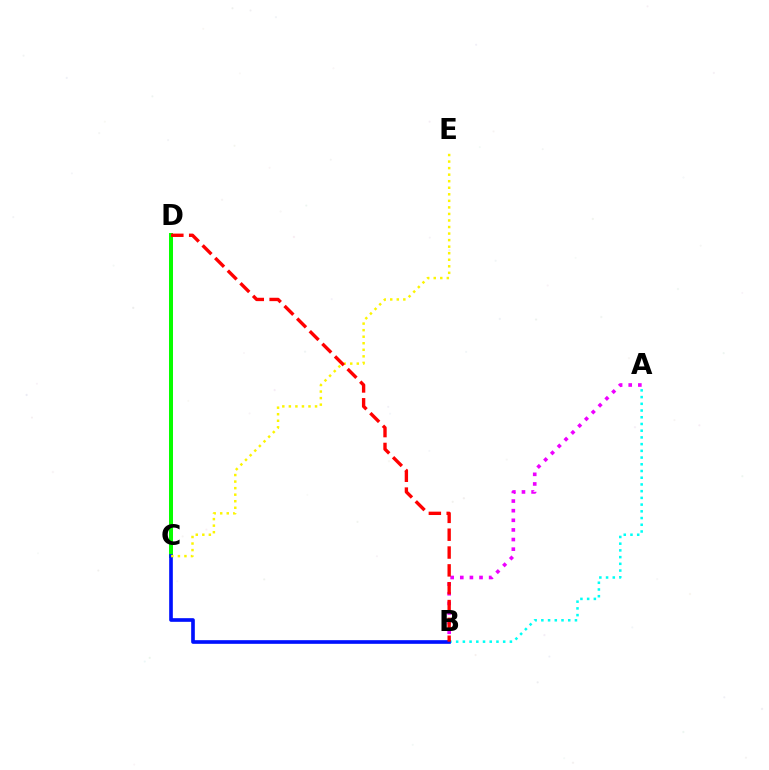{('A', 'B'): [{'color': '#00fff6', 'line_style': 'dotted', 'thickness': 1.83}, {'color': '#ee00ff', 'line_style': 'dotted', 'thickness': 2.61}], ('C', 'D'): [{'color': '#08ff00', 'line_style': 'solid', 'thickness': 2.87}], ('B', 'C'): [{'color': '#0010ff', 'line_style': 'solid', 'thickness': 2.63}], ('C', 'E'): [{'color': '#fcf500', 'line_style': 'dotted', 'thickness': 1.78}], ('B', 'D'): [{'color': '#ff0000', 'line_style': 'dashed', 'thickness': 2.42}]}